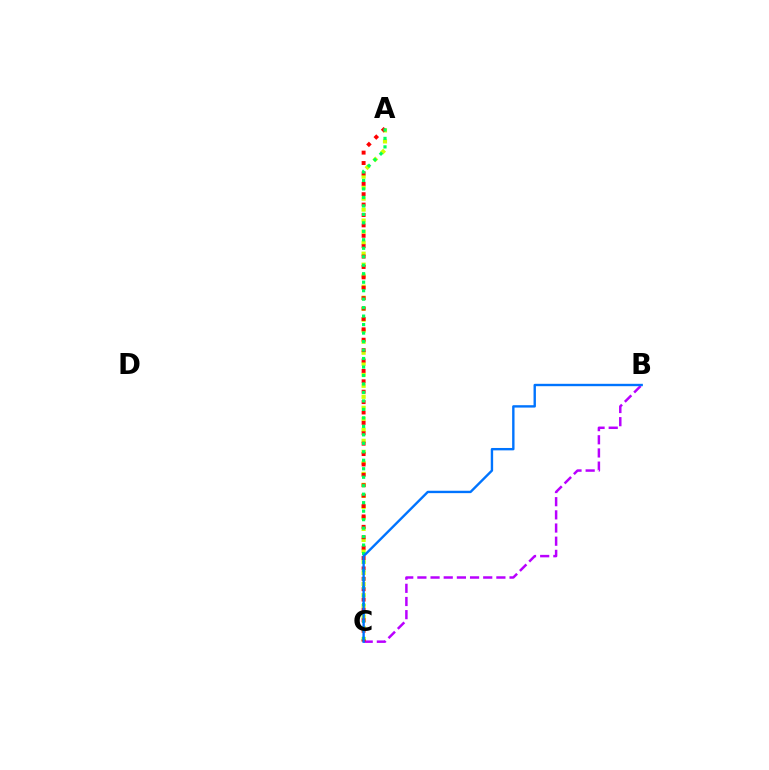{('A', 'C'): [{'color': '#d1ff00', 'line_style': 'dotted', 'thickness': 2.99}, {'color': '#ff0000', 'line_style': 'dotted', 'thickness': 2.82}, {'color': '#00ff5c', 'line_style': 'dotted', 'thickness': 2.3}], ('B', 'C'): [{'color': '#b900ff', 'line_style': 'dashed', 'thickness': 1.79}, {'color': '#0074ff', 'line_style': 'solid', 'thickness': 1.72}]}